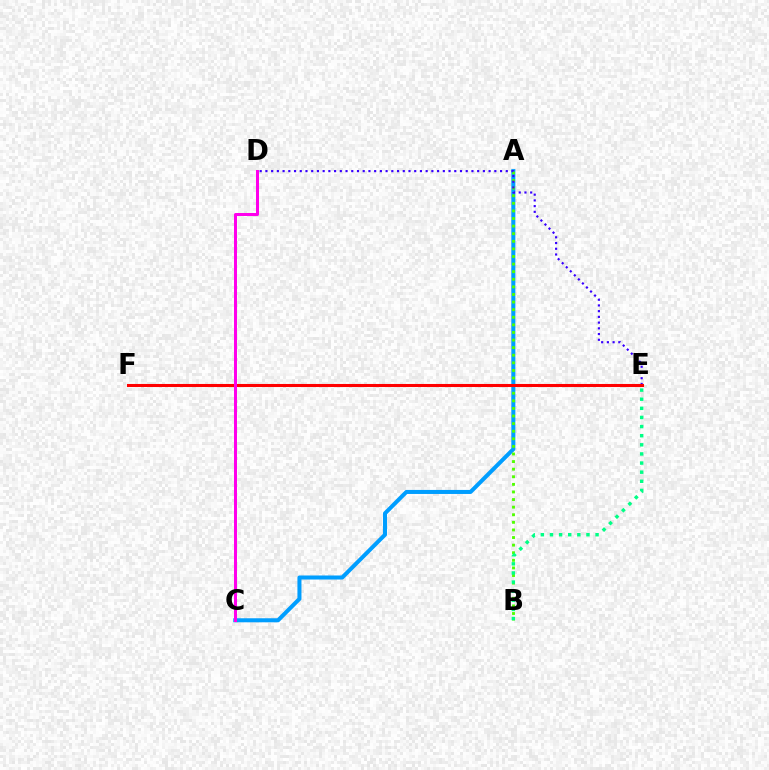{('A', 'C'): [{'color': '#009eff', 'line_style': 'solid', 'thickness': 2.9}], ('E', 'F'): [{'color': '#ffd500', 'line_style': 'dotted', 'thickness': 2.07}, {'color': '#ff0000', 'line_style': 'solid', 'thickness': 2.2}], ('A', 'B'): [{'color': '#4fff00', 'line_style': 'dotted', 'thickness': 2.06}], ('B', 'E'): [{'color': '#00ff86', 'line_style': 'dotted', 'thickness': 2.48}], ('D', 'E'): [{'color': '#3700ff', 'line_style': 'dotted', 'thickness': 1.55}], ('C', 'D'): [{'color': '#ff00ed', 'line_style': 'solid', 'thickness': 2.17}]}